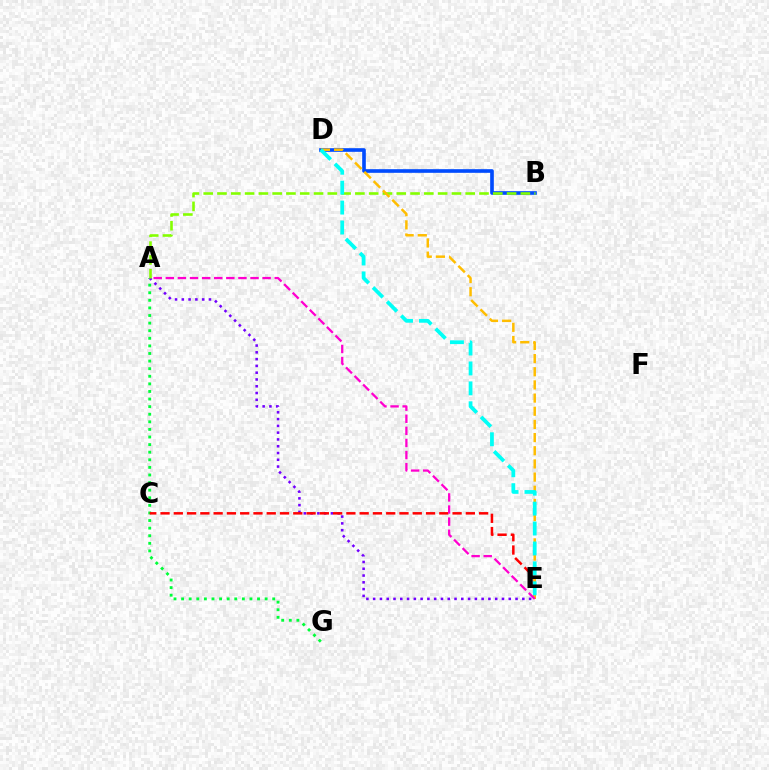{('B', 'D'): [{'color': '#004bff', 'line_style': 'solid', 'thickness': 2.62}], ('A', 'G'): [{'color': '#00ff39', 'line_style': 'dotted', 'thickness': 2.06}], ('A', 'E'): [{'color': '#7200ff', 'line_style': 'dotted', 'thickness': 1.84}, {'color': '#ff00cf', 'line_style': 'dashed', 'thickness': 1.64}], ('A', 'B'): [{'color': '#84ff00', 'line_style': 'dashed', 'thickness': 1.87}], ('C', 'E'): [{'color': '#ff0000', 'line_style': 'dashed', 'thickness': 1.8}], ('D', 'E'): [{'color': '#ffbd00', 'line_style': 'dashed', 'thickness': 1.79}, {'color': '#00fff6', 'line_style': 'dashed', 'thickness': 2.71}]}